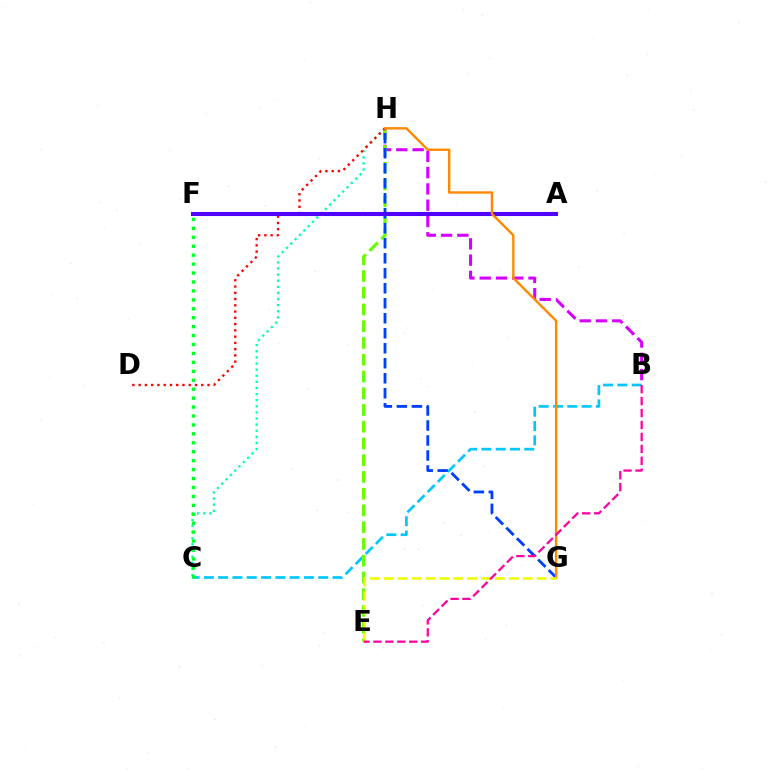{('C', 'H'): [{'color': '#00ffaf', 'line_style': 'dotted', 'thickness': 1.66}], ('B', 'H'): [{'color': '#d600ff', 'line_style': 'dashed', 'thickness': 2.21}], ('B', 'C'): [{'color': '#00c7ff', 'line_style': 'dashed', 'thickness': 1.94}], ('E', 'H'): [{'color': '#66ff00', 'line_style': 'dashed', 'thickness': 2.27}], ('C', 'F'): [{'color': '#00ff27', 'line_style': 'dotted', 'thickness': 2.43}], ('G', 'H'): [{'color': '#003fff', 'line_style': 'dashed', 'thickness': 2.04}, {'color': '#ff8800', 'line_style': 'solid', 'thickness': 1.72}], ('D', 'H'): [{'color': '#ff0000', 'line_style': 'dotted', 'thickness': 1.7}], ('A', 'F'): [{'color': '#4f00ff', 'line_style': 'solid', 'thickness': 2.94}], ('E', 'G'): [{'color': '#eeff00', 'line_style': 'dashed', 'thickness': 1.89}], ('B', 'E'): [{'color': '#ff00a0', 'line_style': 'dashed', 'thickness': 1.62}]}